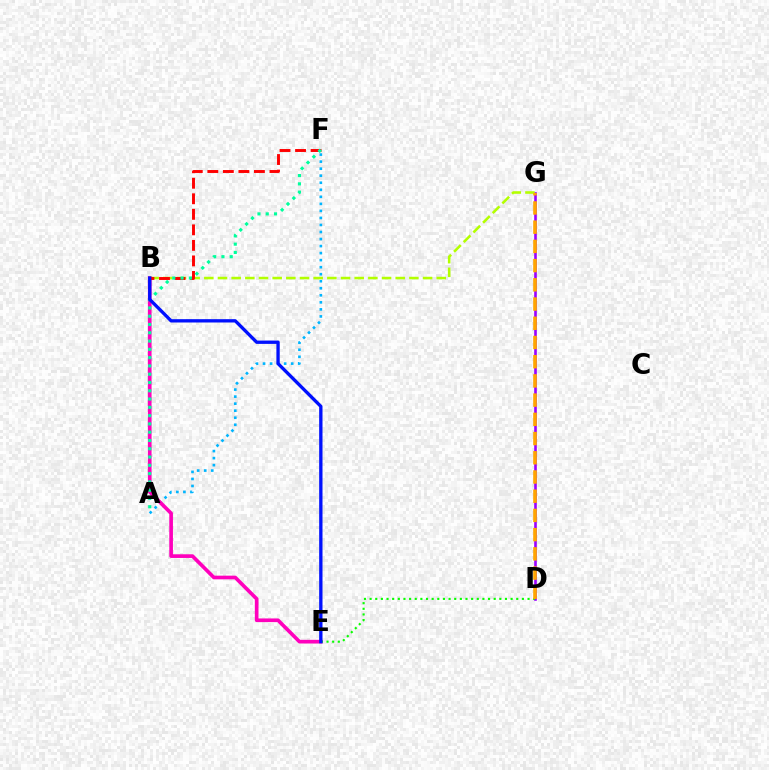{('A', 'F'): [{'color': '#00b5ff', 'line_style': 'dotted', 'thickness': 1.91}, {'color': '#00ff9d', 'line_style': 'dotted', 'thickness': 2.25}], ('B', 'E'): [{'color': '#ff00bd', 'line_style': 'solid', 'thickness': 2.64}, {'color': '#0010ff', 'line_style': 'solid', 'thickness': 2.39}], ('D', 'G'): [{'color': '#9b00ff', 'line_style': 'solid', 'thickness': 1.89}, {'color': '#ffa500', 'line_style': 'dashed', 'thickness': 2.61}], ('D', 'E'): [{'color': '#08ff00', 'line_style': 'dotted', 'thickness': 1.53}], ('B', 'G'): [{'color': '#b3ff00', 'line_style': 'dashed', 'thickness': 1.86}], ('B', 'F'): [{'color': '#ff0000', 'line_style': 'dashed', 'thickness': 2.11}]}